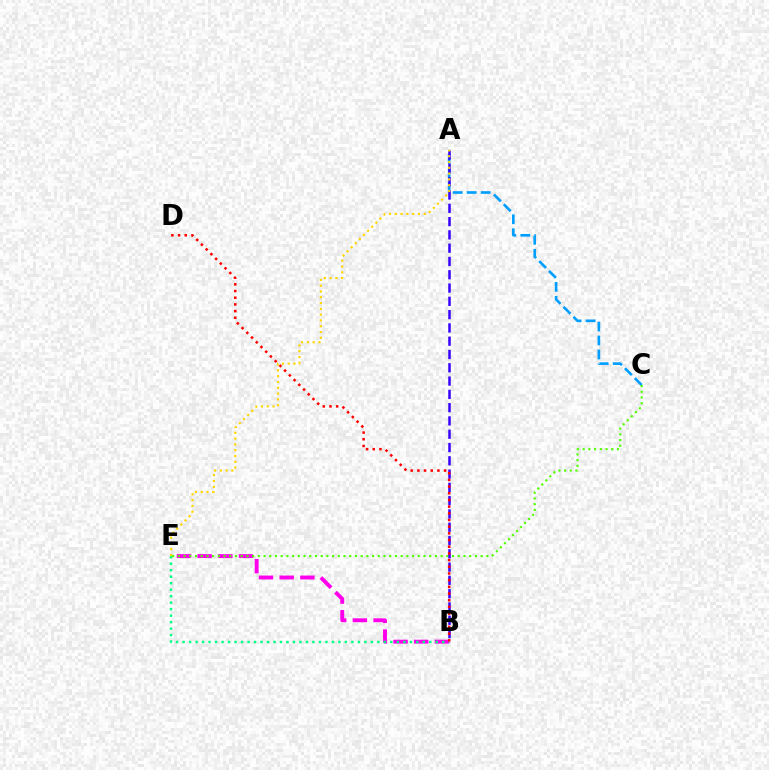{('A', 'C'): [{'color': '#009eff', 'line_style': 'dashed', 'thickness': 1.9}], ('B', 'E'): [{'color': '#ff00ed', 'line_style': 'dashed', 'thickness': 2.81}, {'color': '#00ff86', 'line_style': 'dotted', 'thickness': 1.76}], ('C', 'E'): [{'color': '#4fff00', 'line_style': 'dotted', 'thickness': 1.55}], ('A', 'B'): [{'color': '#3700ff', 'line_style': 'dashed', 'thickness': 1.81}], ('B', 'D'): [{'color': '#ff0000', 'line_style': 'dotted', 'thickness': 1.82}], ('A', 'E'): [{'color': '#ffd500', 'line_style': 'dotted', 'thickness': 1.57}]}